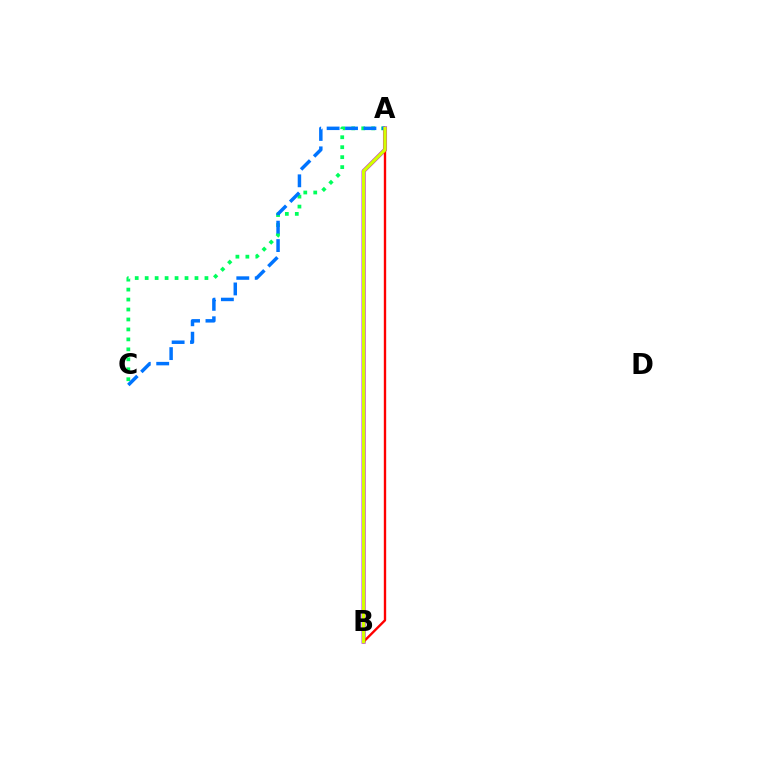{('A', 'C'): [{'color': '#00ff5c', 'line_style': 'dotted', 'thickness': 2.71}, {'color': '#0074ff', 'line_style': 'dashed', 'thickness': 2.5}], ('A', 'B'): [{'color': '#b900ff', 'line_style': 'solid', 'thickness': 2.92}, {'color': '#ff0000', 'line_style': 'solid', 'thickness': 1.71}, {'color': '#d1ff00', 'line_style': 'solid', 'thickness': 2.41}]}